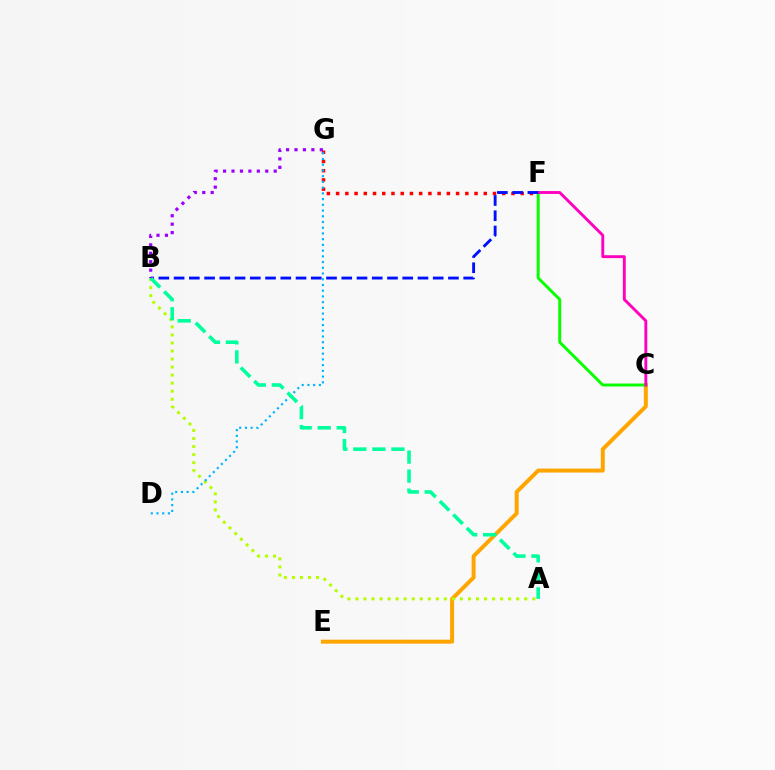{('C', 'E'): [{'color': '#ffa500', 'line_style': 'solid', 'thickness': 2.86}], ('F', 'G'): [{'color': '#ff0000', 'line_style': 'dotted', 'thickness': 2.51}], ('C', 'F'): [{'color': '#08ff00', 'line_style': 'solid', 'thickness': 2.12}, {'color': '#ff00bd', 'line_style': 'solid', 'thickness': 2.08}], ('A', 'B'): [{'color': '#b3ff00', 'line_style': 'dotted', 'thickness': 2.18}, {'color': '#00ff9d', 'line_style': 'dashed', 'thickness': 2.58}], ('D', 'G'): [{'color': '#00b5ff', 'line_style': 'dotted', 'thickness': 1.56}], ('B', 'F'): [{'color': '#0010ff', 'line_style': 'dashed', 'thickness': 2.07}], ('B', 'G'): [{'color': '#9b00ff', 'line_style': 'dotted', 'thickness': 2.29}]}